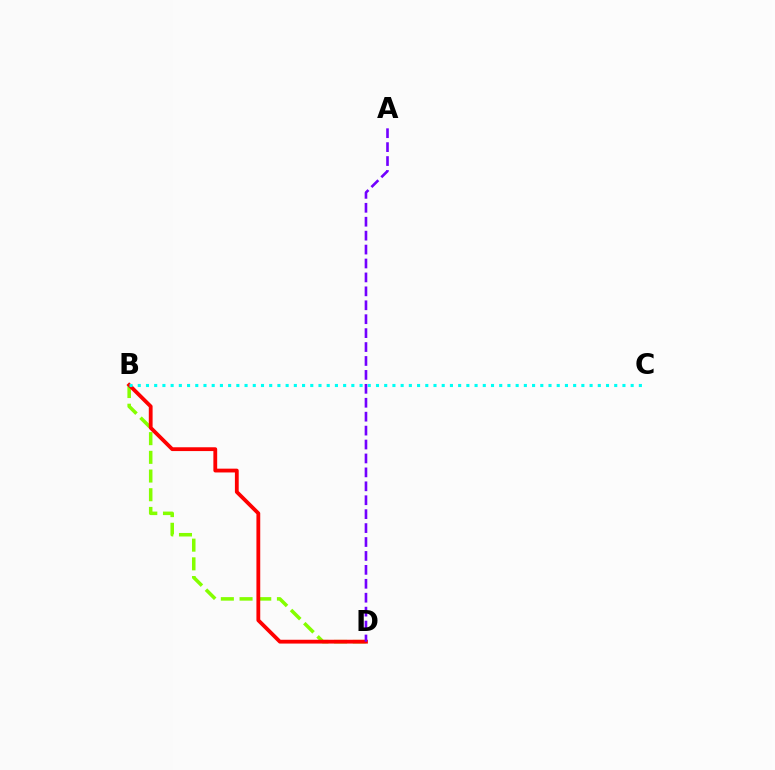{('B', 'D'): [{'color': '#84ff00', 'line_style': 'dashed', 'thickness': 2.54}, {'color': '#ff0000', 'line_style': 'solid', 'thickness': 2.74}], ('B', 'C'): [{'color': '#00fff6', 'line_style': 'dotted', 'thickness': 2.23}], ('A', 'D'): [{'color': '#7200ff', 'line_style': 'dashed', 'thickness': 1.89}]}